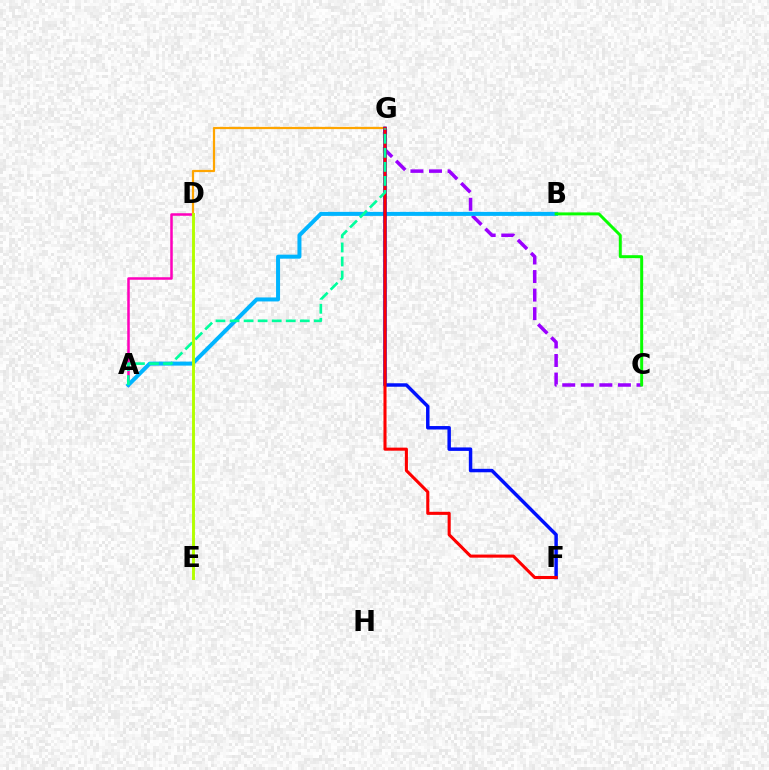{('A', 'D'): [{'color': '#ff00bd', 'line_style': 'solid', 'thickness': 1.82}], ('D', 'G'): [{'color': '#ffa500', 'line_style': 'solid', 'thickness': 1.61}], ('C', 'G'): [{'color': '#9b00ff', 'line_style': 'dashed', 'thickness': 2.52}], ('A', 'B'): [{'color': '#00b5ff', 'line_style': 'solid', 'thickness': 2.88}], ('B', 'C'): [{'color': '#08ff00', 'line_style': 'solid', 'thickness': 2.13}], ('F', 'G'): [{'color': '#0010ff', 'line_style': 'solid', 'thickness': 2.49}, {'color': '#ff0000', 'line_style': 'solid', 'thickness': 2.21}], ('A', 'G'): [{'color': '#00ff9d', 'line_style': 'dashed', 'thickness': 1.91}], ('D', 'E'): [{'color': '#b3ff00', 'line_style': 'solid', 'thickness': 2.1}]}